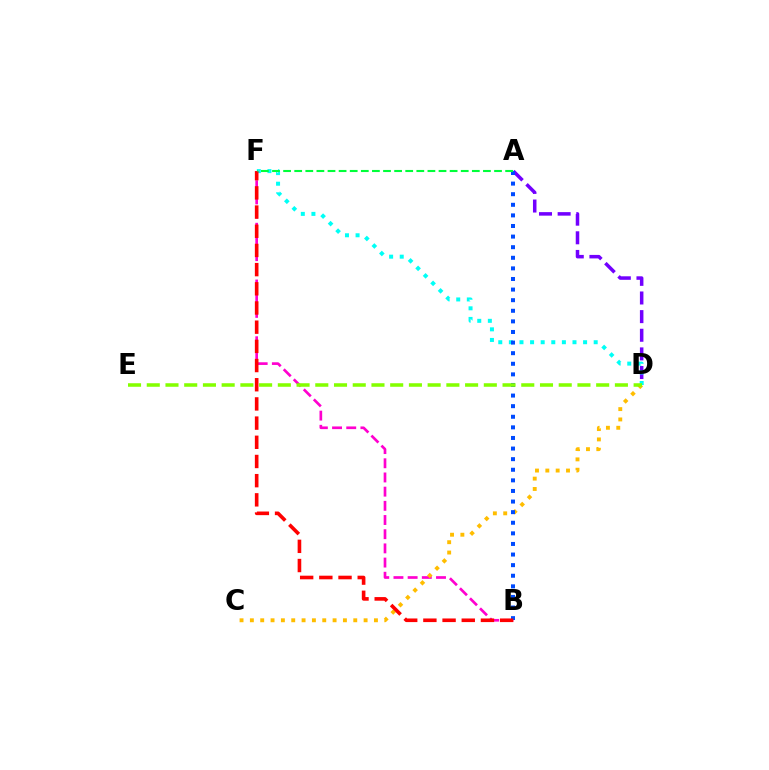{('A', 'D'): [{'color': '#7200ff', 'line_style': 'dashed', 'thickness': 2.53}], ('B', 'F'): [{'color': '#ff00cf', 'line_style': 'dashed', 'thickness': 1.93}, {'color': '#ff0000', 'line_style': 'dashed', 'thickness': 2.61}], ('C', 'D'): [{'color': '#ffbd00', 'line_style': 'dotted', 'thickness': 2.81}], ('D', 'F'): [{'color': '#00fff6', 'line_style': 'dotted', 'thickness': 2.88}], ('A', 'B'): [{'color': '#004bff', 'line_style': 'dotted', 'thickness': 2.88}], ('D', 'E'): [{'color': '#84ff00', 'line_style': 'dashed', 'thickness': 2.54}], ('A', 'F'): [{'color': '#00ff39', 'line_style': 'dashed', 'thickness': 1.51}]}